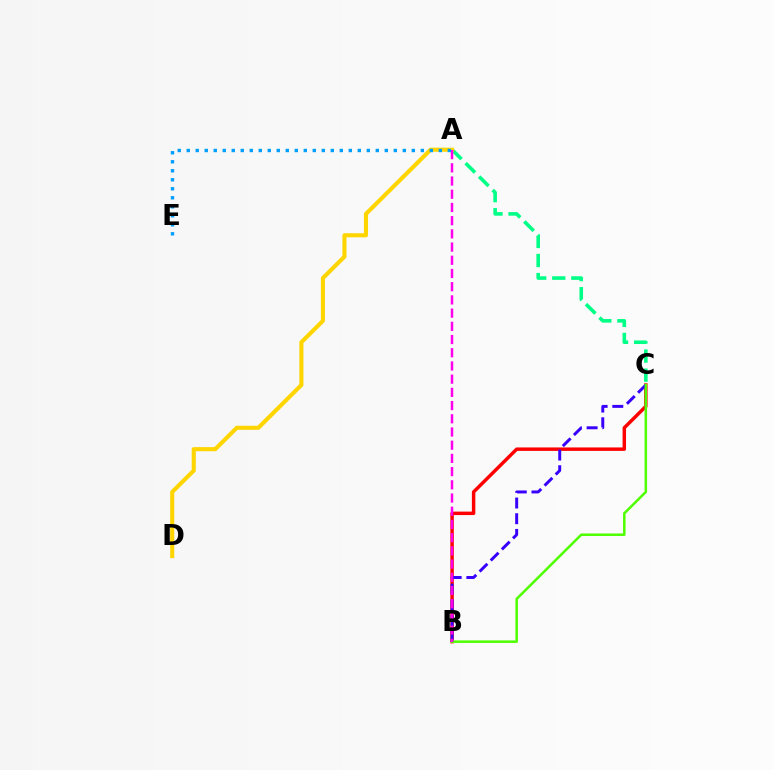{('B', 'C'): [{'color': '#ff0000', 'line_style': 'solid', 'thickness': 2.49}, {'color': '#3700ff', 'line_style': 'dashed', 'thickness': 2.13}, {'color': '#4fff00', 'line_style': 'solid', 'thickness': 1.81}], ('A', 'C'): [{'color': '#00ff86', 'line_style': 'dashed', 'thickness': 2.59}], ('A', 'D'): [{'color': '#ffd500', 'line_style': 'solid', 'thickness': 2.95}], ('A', 'B'): [{'color': '#ff00ed', 'line_style': 'dashed', 'thickness': 1.79}], ('A', 'E'): [{'color': '#009eff', 'line_style': 'dotted', 'thickness': 2.45}]}